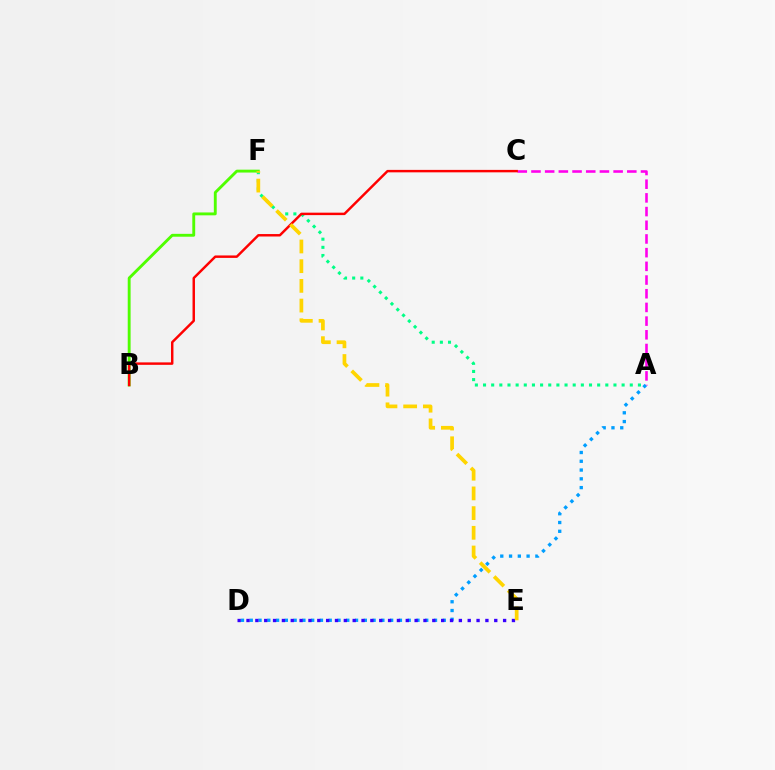{('B', 'F'): [{'color': '#4fff00', 'line_style': 'solid', 'thickness': 2.07}], ('A', 'F'): [{'color': '#00ff86', 'line_style': 'dotted', 'thickness': 2.22}], ('A', 'C'): [{'color': '#ff00ed', 'line_style': 'dashed', 'thickness': 1.86}], ('B', 'C'): [{'color': '#ff0000', 'line_style': 'solid', 'thickness': 1.77}], ('A', 'D'): [{'color': '#009eff', 'line_style': 'dotted', 'thickness': 2.38}], ('D', 'E'): [{'color': '#3700ff', 'line_style': 'dotted', 'thickness': 2.4}], ('E', 'F'): [{'color': '#ffd500', 'line_style': 'dashed', 'thickness': 2.68}]}